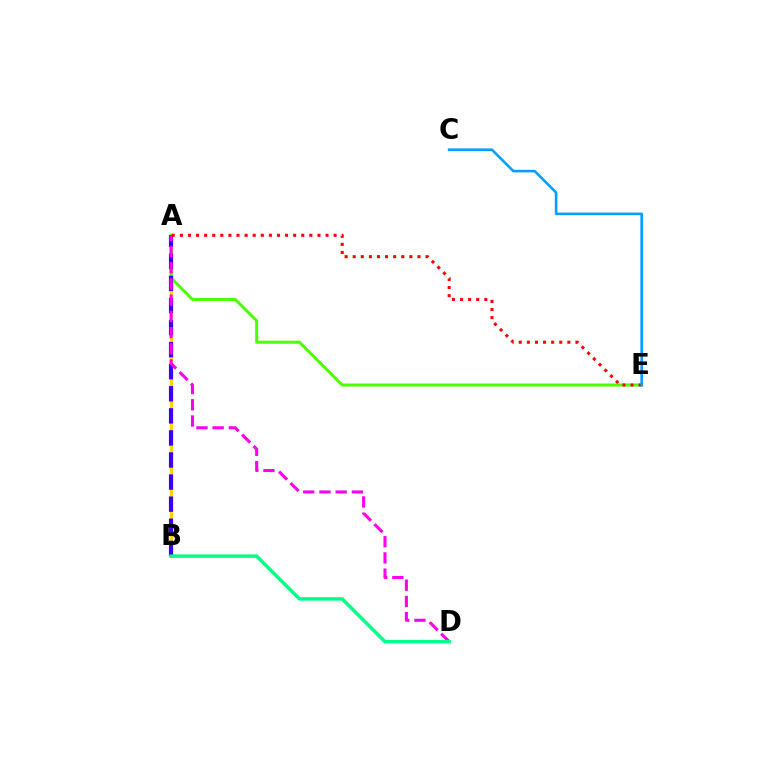{('A', 'B'): [{'color': '#ffd500', 'line_style': 'solid', 'thickness': 2.37}, {'color': '#3700ff', 'line_style': 'dashed', 'thickness': 3.0}], ('A', 'E'): [{'color': '#4fff00', 'line_style': 'solid', 'thickness': 2.17}, {'color': '#ff0000', 'line_style': 'dotted', 'thickness': 2.2}], ('A', 'D'): [{'color': '#ff00ed', 'line_style': 'dashed', 'thickness': 2.2}], ('C', 'E'): [{'color': '#009eff', 'line_style': 'solid', 'thickness': 1.87}], ('B', 'D'): [{'color': '#00ff86', 'line_style': 'solid', 'thickness': 2.49}]}